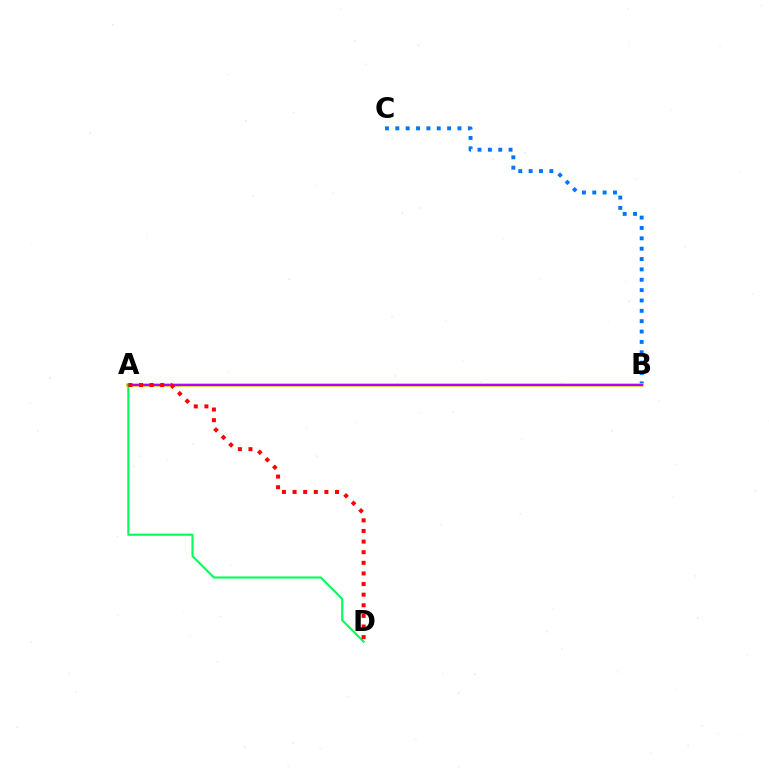{('B', 'C'): [{'color': '#0074ff', 'line_style': 'dotted', 'thickness': 2.81}], ('A', 'B'): [{'color': '#d1ff00', 'line_style': 'solid', 'thickness': 2.61}, {'color': '#b900ff', 'line_style': 'solid', 'thickness': 1.67}], ('A', 'D'): [{'color': '#00ff5c', 'line_style': 'solid', 'thickness': 1.54}, {'color': '#ff0000', 'line_style': 'dotted', 'thickness': 2.88}]}